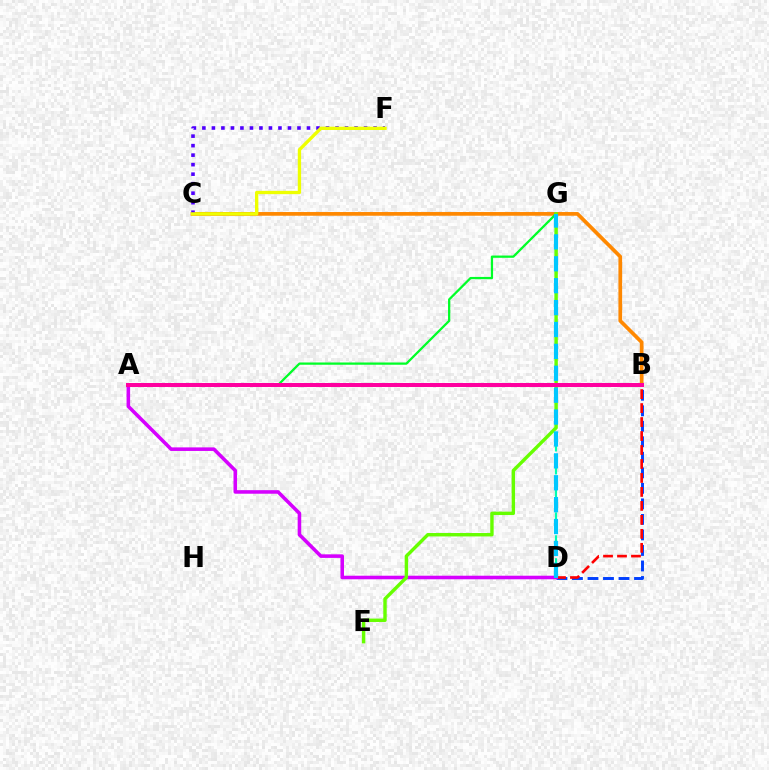{('B', 'C'): [{'color': '#ff8800', 'line_style': 'solid', 'thickness': 2.67}], ('B', 'D'): [{'color': '#003fff', 'line_style': 'dashed', 'thickness': 2.11}, {'color': '#ff0000', 'line_style': 'dashed', 'thickness': 1.9}], ('A', 'G'): [{'color': '#00ff27', 'line_style': 'solid', 'thickness': 1.63}], ('C', 'F'): [{'color': '#4f00ff', 'line_style': 'dotted', 'thickness': 2.58}, {'color': '#eeff00', 'line_style': 'solid', 'thickness': 2.38}], ('D', 'G'): [{'color': '#00ffaf', 'line_style': 'dashed', 'thickness': 1.56}, {'color': '#00c7ff', 'line_style': 'dashed', 'thickness': 2.97}], ('A', 'D'): [{'color': '#d600ff', 'line_style': 'solid', 'thickness': 2.57}], ('E', 'G'): [{'color': '#66ff00', 'line_style': 'solid', 'thickness': 2.45}], ('A', 'B'): [{'color': '#ff00a0', 'line_style': 'solid', 'thickness': 2.87}]}